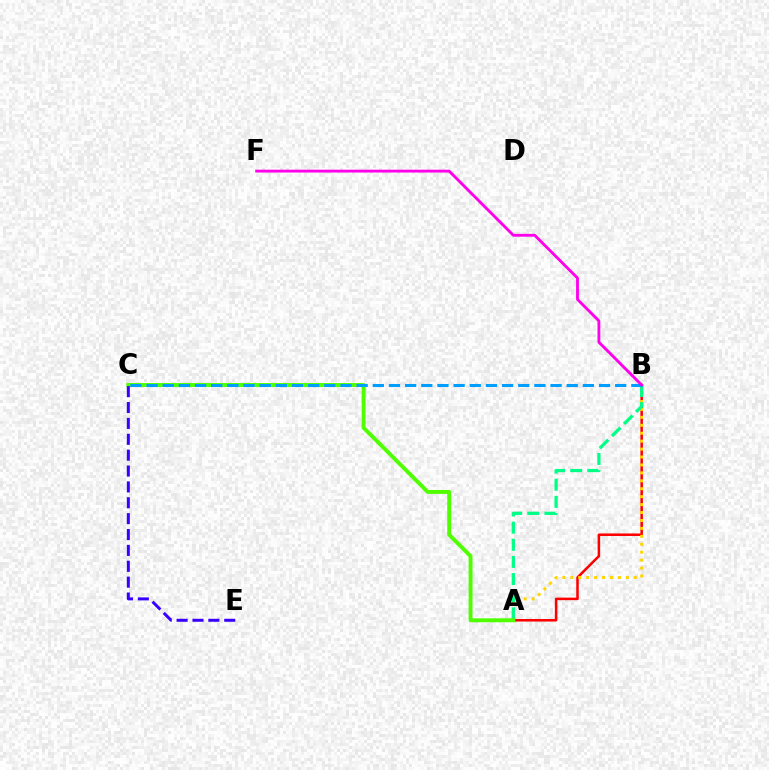{('A', 'B'): [{'color': '#ff0000', 'line_style': 'solid', 'thickness': 1.82}, {'color': '#ffd500', 'line_style': 'dotted', 'thickness': 2.15}, {'color': '#00ff86', 'line_style': 'dashed', 'thickness': 2.33}], ('A', 'C'): [{'color': '#4fff00', 'line_style': 'solid', 'thickness': 2.81}], ('C', 'E'): [{'color': '#3700ff', 'line_style': 'dashed', 'thickness': 2.16}], ('B', 'C'): [{'color': '#009eff', 'line_style': 'dashed', 'thickness': 2.2}], ('B', 'F'): [{'color': '#ff00ed', 'line_style': 'solid', 'thickness': 2.04}]}